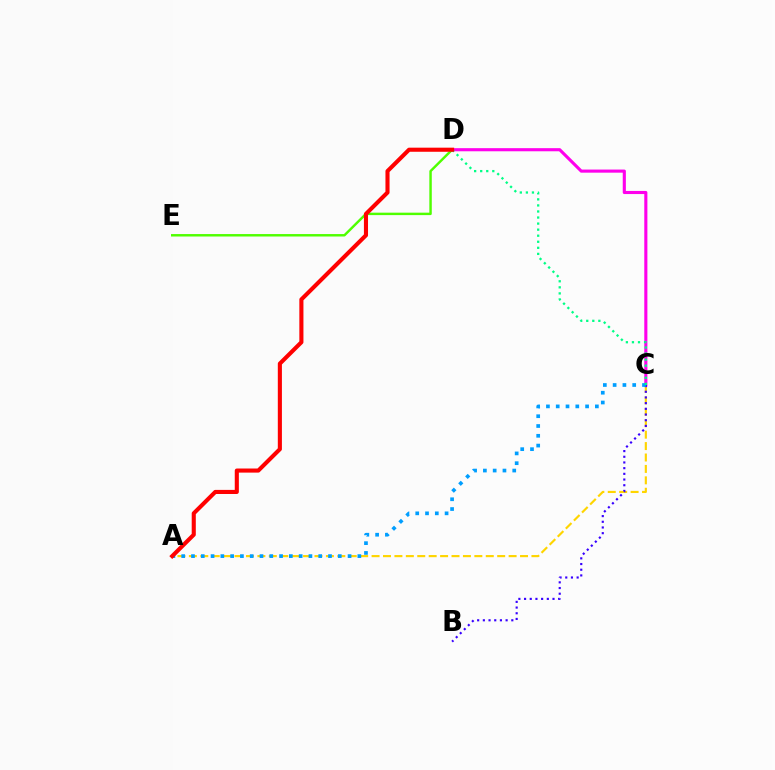{('A', 'C'): [{'color': '#ffd500', 'line_style': 'dashed', 'thickness': 1.55}, {'color': '#009eff', 'line_style': 'dotted', 'thickness': 2.66}], ('C', 'D'): [{'color': '#ff00ed', 'line_style': 'solid', 'thickness': 2.24}, {'color': '#00ff86', 'line_style': 'dotted', 'thickness': 1.65}], ('D', 'E'): [{'color': '#4fff00', 'line_style': 'solid', 'thickness': 1.76}], ('B', 'C'): [{'color': '#3700ff', 'line_style': 'dotted', 'thickness': 1.55}], ('A', 'D'): [{'color': '#ff0000', 'line_style': 'solid', 'thickness': 2.95}]}